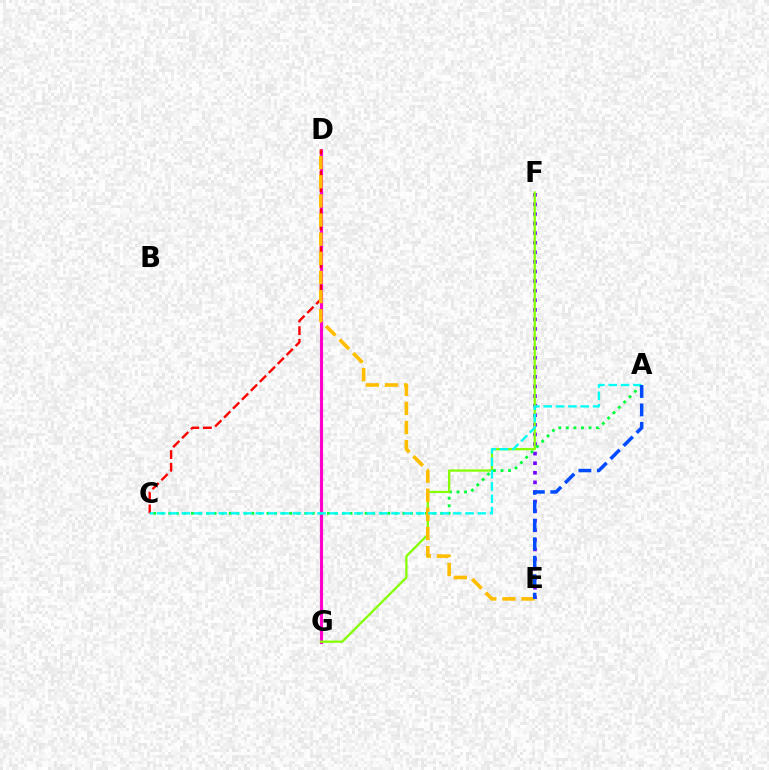{('D', 'G'): [{'color': '#ff00cf', 'line_style': 'solid', 'thickness': 2.26}], ('E', 'F'): [{'color': '#7200ff', 'line_style': 'dotted', 'thickness': 2.6}], ('C', 'D'): [{'color': '#ff0000', 'line_style': 'dashed', 'thickness': 1.72}], ('A', 'C'): [{'color': '#00ff39', 'line_style': 'dotted', 'thickness': 2.05}, {'color': '#00fff6', 'line_style': 'dashed', 'thickness': 1.68}], ('F', 'G'): [{'color': '#84ff00', 'line_style': 'solid', 'thickness': 1.62}], ('D', 'E'): [{'color': '#ffbd00', 'line_style': 'dashed', 'thickness': 2.6}], ('A', 'E'): [{'color': '#004bff', 'line_style': 'dashed', 'thickness': 2.51}]}